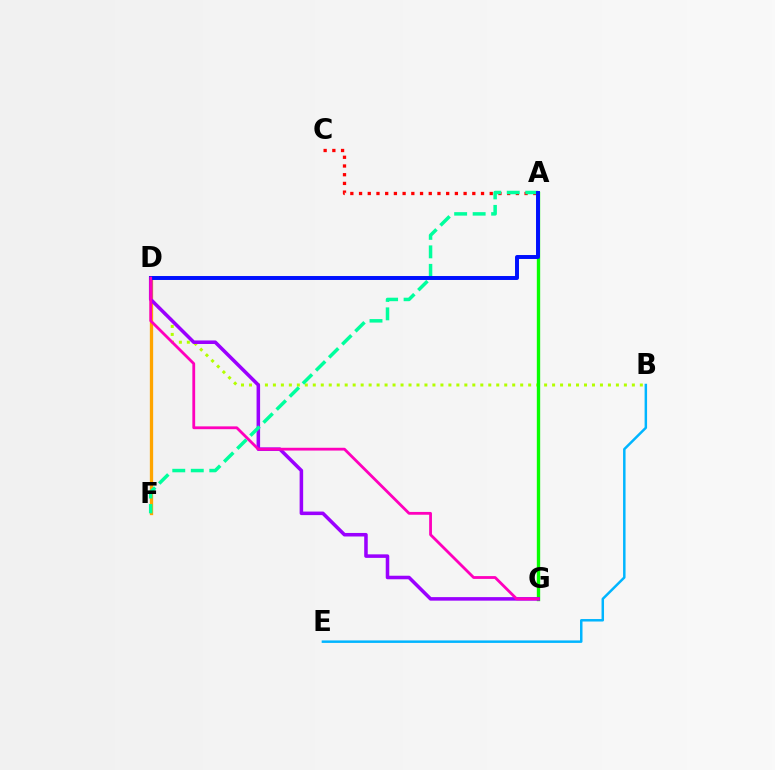{('B', 'D'): [{'color': '#b3ff00', 'line_style': 'dotted', 'thickness': 2.17}], ('A', 'C'): [{'color': '#ff0000', 'line_style': 'dotted', 'thickness': 2.37}], ('D', 'F'): [{'color': '#ffa500', 'line_style': 'solid', 'thickness': 2.38}], ('A', 'G'): [{'color': '#08ff00', 'line_style': 'solid', 'thickness': 2.42}], ('B', 'E'): [{'color': '#00b5ff', 'line_style': 'solid', 'thickness': 1.79}], ('D', 'G'): [{'color': '#9b00ff', 'line_style': 'solid', 'thickness': 2.55}, {'color': '#ff00bd', 'line_style': 'solid', 'thickness': 2.02}], ('A', 'F'): [{'color': '#00ff9d', 'line_style': 'dashed', 'thickness': 2.51}], ('A', 'D'): [{'color': '#0010ff', 'line_style': 'solid', 'thickness': 2.84}]}